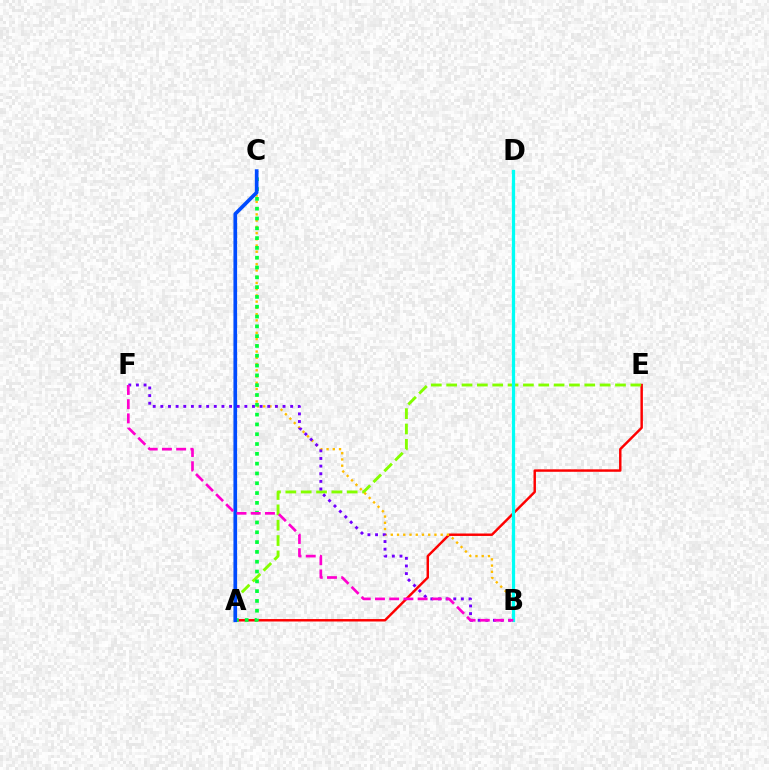{('A', 'E'): [{'color': '#ff0000', 'line_style': 'solid', 'thickness': 1.76}, {'color': '#84ff00', 'line_style': 'dashed', 'thickness': 2.08}], ('B', 'C'): [{'color': '#ffbd00', 'line_style': 'dotted', 'thickness': 1.69}], ('A', 'C'): [{'color': '#00ff39', 'line_style': 'dotted', 'thickness': 2.66}, {'color': '#004bff', 'line_style': 'solid', 'thickness': 2.64}], ('B', 'D'): [{'color': '#00fff6', 'line_style': 'solid', 'thickness': 2.34}], ('B', 'F'): [{'color': '#7200ff', 'line_style': 'dotted', 'thickness': 2.07}, {'color': '#ff00cf', 'line_style': 'dashed', 'thickness': 1.93}]}